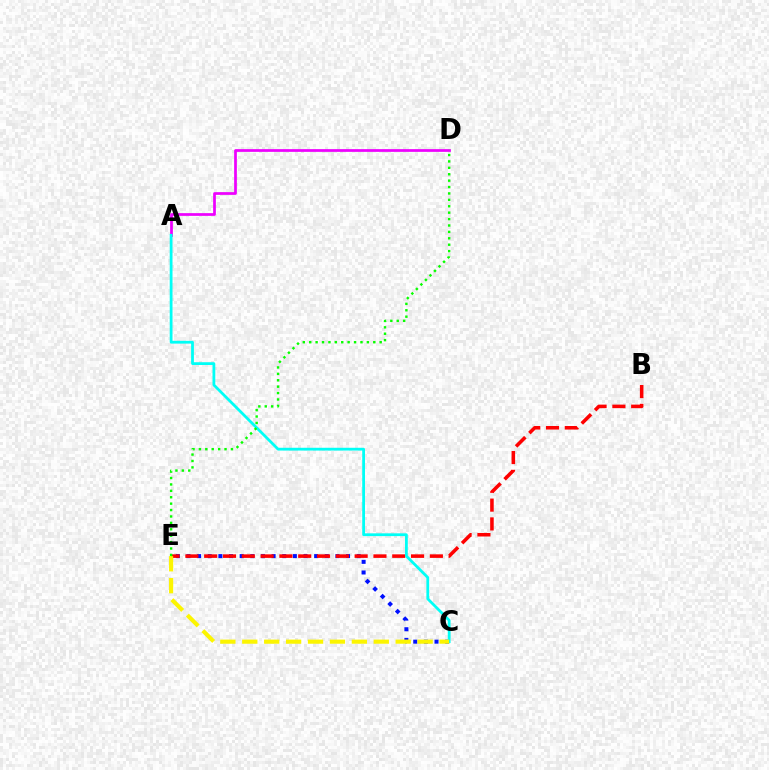{('A', 'D'): [{'color': '#ee00ff', 'line_style': 'solid', 'thickness': 1.96}], ('C', 'E'): [{'color': '#0010ff', 'line_style': 'dotted', 'thickness': 2.89}, {'color': '#fcf500', 'line_style': 'dashed', 'thickness': 2.98}], ('B', 'E'): [{'color': '#ff0000', 'line_style': 'dashed', 'thickness': 2.55}], ('A', 'C'): [{'color': '#00fff6', 'line_style': 'solid', 'thickness': 2.0}], ('D', 'E'): [{'color': '#08ff00', 'line_style': 'dotted', 'thickness': 1.74}]}